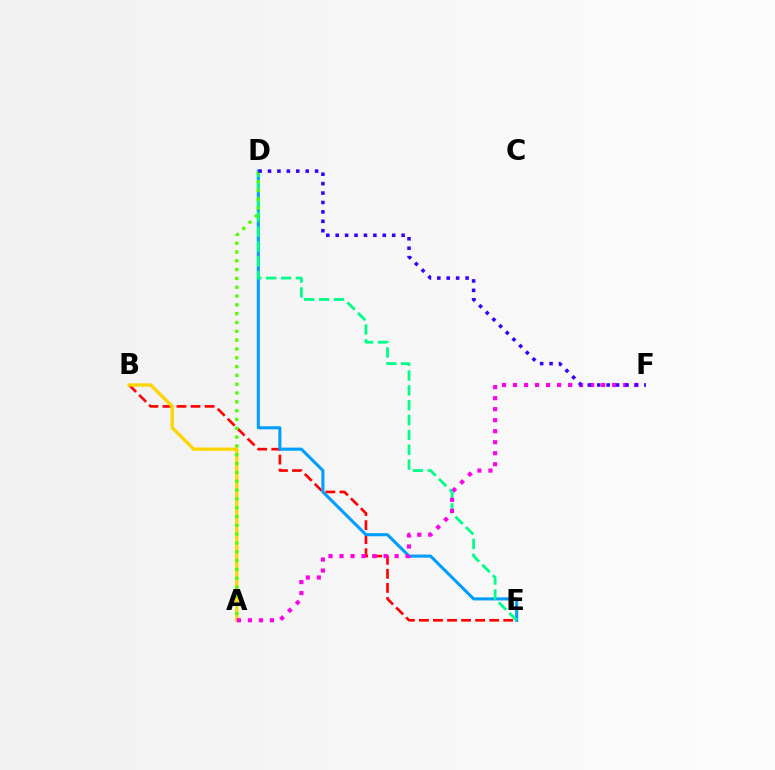{('B', 'E'): [{'color': '#ff0000', 'line_style': 'dashed', 'thickness': 1.91}], ('D', 'E'): [{'color': '#009eff', 'line_style': 'solid', 'thickness': 2.22}, {'color': '#00ff86', 'line_style': 'dashed', 'thickness': 2.02}], ('A', 'B'): [{'color': '#ffd500', 'line_style': 'solid', 'thickness': 2.38}], ('A', 'F'): [{'color': '#ff00ed', 'line_style': 'dotted', 'thickness': 2.99}], ('A', 'D'): [{'color': '#4fff00', 'line_style': 'dotted', 'thickness': 2.4}], ('D', 'F'): [{'color': '#3700ff', 'line_style': 'dotted', 'thickness': 2.56}]}